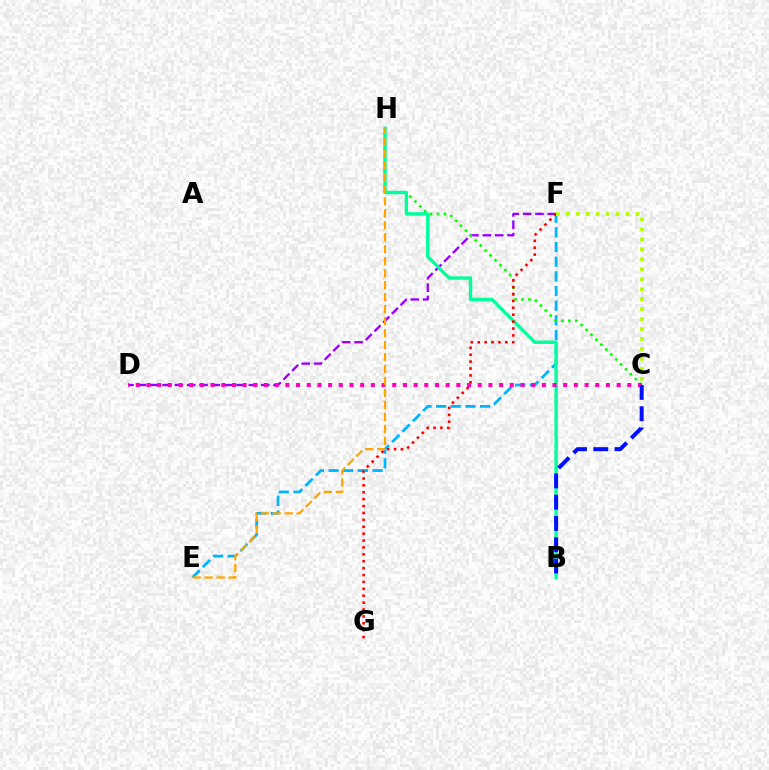{('E', 'F'): [{'color': '#00b5ff', 'line_style': 'dashed', 'thickness': 1.99}], ('D', 'F'): [{'color': '#9b00ff', 'line_style': 'dashed', 'thickness': 1.68}], ('C', 'H'): [{'color': '#08ff00', 'line_style': 'dotted', 'thickness': 1.89}], ('B', 'H'): [{'color': '#00ff9d', 'line_style': 'solid', 'thickness': 2.45}], ('F', 'G'): [{'color': '#ff0000', 'line_style': 'dotted', 'thickness': 1.87}], ('C', 'D'): [{'color': '#ff00bd', 'line_style': 'dotted', 'thickness': 2.9}], ('E', 'H'): [{'color': '#ffa500', 'line_style': 'dashed', 'thickness': 1.63}], ('C', 'F'): [{'color': '#b3ff00', 'line_style': 'dotted', 'thickness': 2.7}], ('B', 'C'): [{'color': '#0010ff', 'line_style': 'dashed', 'thickness': 2.89}]}